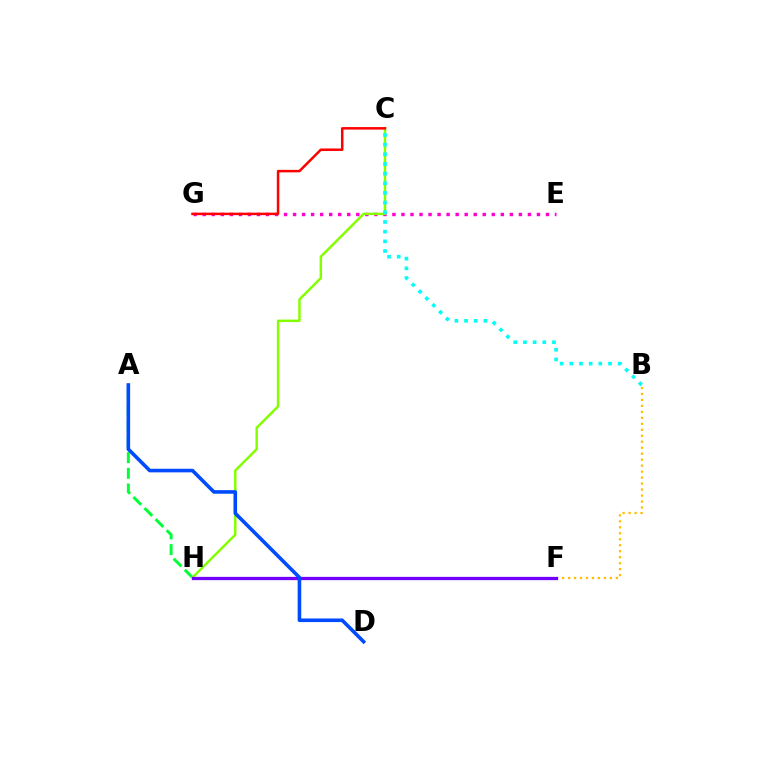{('A', 'H'): [{'color': '#00ff39', 'line_style': 'dashed', 'thickness': 2.13}], ('B', 'F'): [{'color': '#ffbd00', 'line_style': 'dotted', 'thickness': 1.62}], ('E', 'G'): [{'color': '#ff00cf', 'line_style': 'dotted', 'thickness': 2.45}], ('C', 'H'): [{'color': '#84ff00', 'line_style': 'solid', 'thickness': 1.78}], ('C', 'G'): [{'color': '#ff0000', 'line_style': 'solid', 'thickness': 1.8}], ('F', 'H'): [{'color': '#7200ff', 'line_style': 'solid', 'thickness': 2.35}], ('A', 'D'): [{'color': '#004bff', 'line_style': 'solid', 'thickness': 2.59}], ('B', 'C'): [{'color': '#00fff6', 'line_style': 'dotted', 'thickness': 2.63}]}